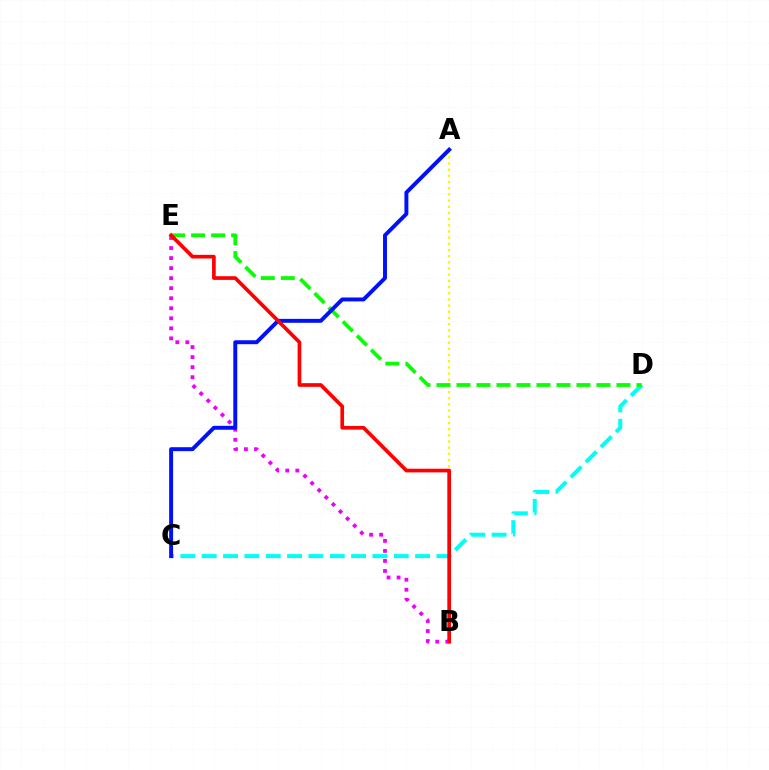{('B', 'E'): [{'color': '#ee00ff', 'line_style': 'dotted', 'thickness': 2.73}, {'color': '#ff0000', 'line_style': 'solid', 'thickness': 2.65}], ('A', 'B'): [{'color': '#fcf500', 'line_style': 'dotted', 'thickness': 1.68}], ('C', 'D'): [{'color': '#00fff6', 'line_style': 'dashed', 'thickness': 2.9}], ('D', 'E'): [{'color': '#08ff00', 'line_style': 'dashed', 'thickness': 2.72}], ('A', 'C'): [{'color': '#0010ff', 'line_style': 'solid', 'thickness': 2.83}]}